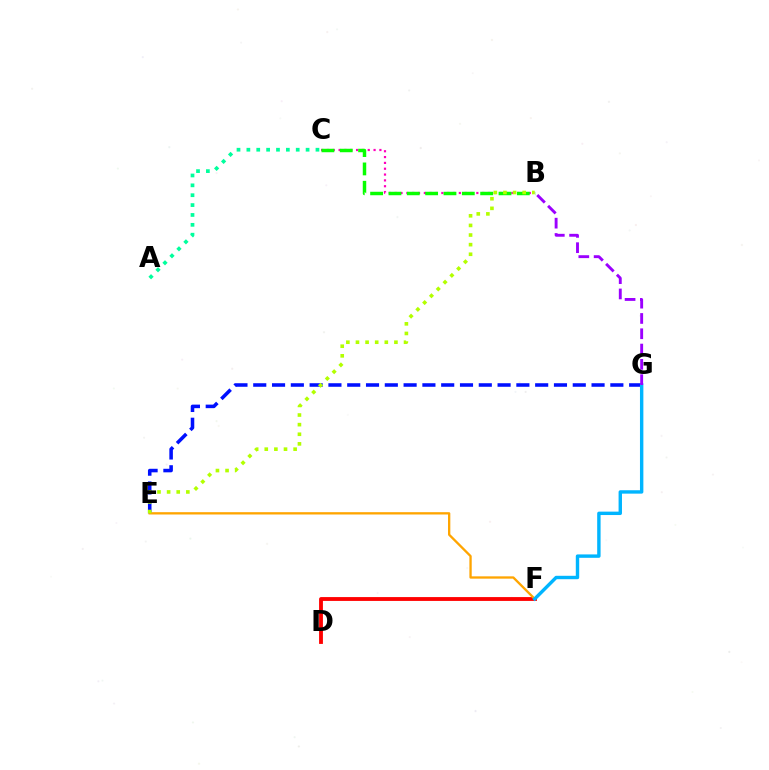{('D', 'F'): [{'color': '#ff0000', 'line_style': 'solid', 'thickness': 2.76}], ('E', 'G'): [{'color': '#0010ff', 'line_style': 'dashed', 'thickness': 2.55}], ('E', 'F'): [{'color': '#ffa500', 'line_style': 'solid', 'thickness': 1.67}], ('F', 'G'): [{'color': '#00b5ff', 'line_style': 'solid', 'thickness': 2.45}], ('B', 'C'): [{'color': '#ff00bd', 'line_style': 'dotted', 'thickness': 1.58}, {'color': '#08ff00', 'line_style': 'dashed', 'thickness': 2.49}], ('A', 'C'): [{'color': '#00ff9d', 'line_style': 'dotted', 'thickness': 2.68}], ('B', 'E'): [{'color': '#b3ff00', 'line_style': 'dotted', 'thickness': 2.61}], ('B', 'G'): [{'color': '#9b00ff', 'line_style': 'dashed', 'thickness': 2.08}]}